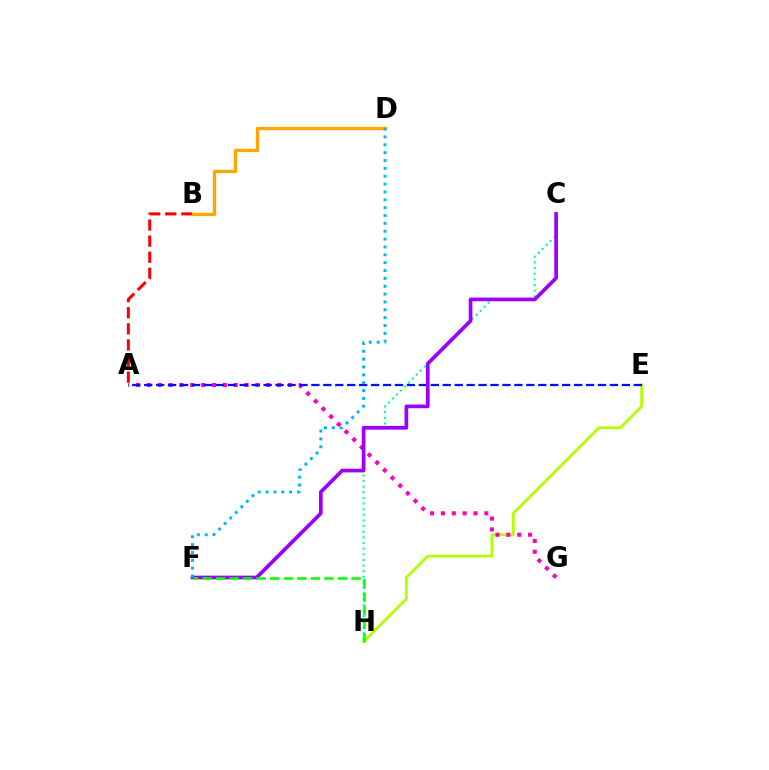{('C', 'H'): [{'color': '#00ff9d', 'line_style': 'dotted', 'thickness': 1.53}], ('E', 'H'): [{'color': '#b3ff00', 'line_style': 'solid', 'thickness': 2.03}], ('A', 'G'): [{'color': '#ff00bd', 'line_style': 'dotted', 'thickness': 2.95}], ('A', 'B'): [{'color': '#ff0000', 'line_style': 'dashed', 'thickness': 2.19}], ('A', 'E'): [{'color': '#0010ff', 'line_style': 'dashed', 'thickness': 1.62}], ('B', 'D'): [{'color': '#ffa500', 'line_style': 'solid', 'thickness': 2.38}], ('C', 'F'): [{'color': '#9b00ff', 'line_style': 'solid', 'thickness': 2.66}], ('D', 'F'): [{'color': '#00b5ff', 'line_style': 'dotted', 'thickness': 2.13}], ('F', 'H'): [{'color': '#08ff00', 'line_style': 'dashed', 'thickness': 1.84}]}